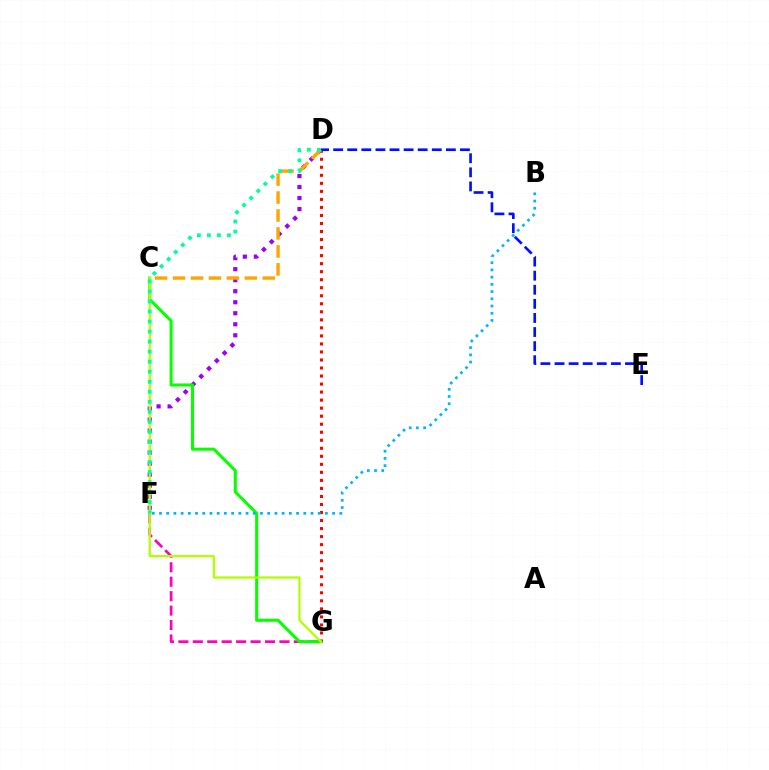{('D', 'G'): [{'color': '#ff0000', 'line_style': 'dotted', 'thickness': 2.18}], ('D', 'F'): [{'color': '#9b00ff', 'line_style': 'dotted', 'thickness': 2.99}, {'color': '#00ff9d', 'line_style': 'dotted', 'thickness': 2.73}], ('F', 'G'): [{'color': '#ff00bd', 'line_style': 'dashed', 'thickness': 1.96}], ('C', 'G'): [{'color': '#08ff00', 'line_style': 'solid', 'thickness': 2.2}, {'color': '#b3ff00', 'line_style': 'solid', 'thickness': 1.63}], ('D', 'E'): [{'color': '#0010ff', 'line_style': 'dashed', 'thickness': 1.91}], ('B', 'F'): [{'color': '#00b5ff', 'line_style': 'dotted', 'thickness': 1.96}], ('C', 'D'): [{'color': '#ffa500', 'line_style': 'dashed', 'thickness': 2.44}]}